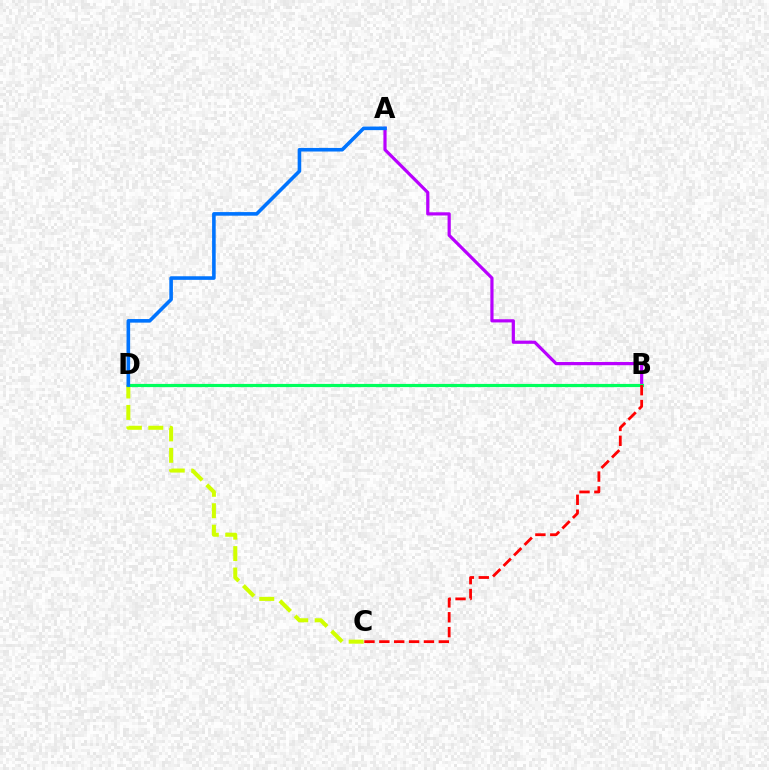{('C', 'D'): [{'color': '#d1ff00', 'line_style': 'dashed', 'thickness': 2.91}], ('A', 'B'): [{'color': '#b900ff', 'line_style': 'solid', 'thickness': 2.3}], ('B', 'D'): [{'color': '#00ff5c', 'line_style': 'solid', 'thickness': 2.28}], ('A', 'D'): [{'color': '#0074ff', 'line_style': 'solid', 'thickness': 2.59}], ('B', 'C'): [{'color': '#ff0000', 'line_style': 'dashed', 'thickness': 2.02}]}